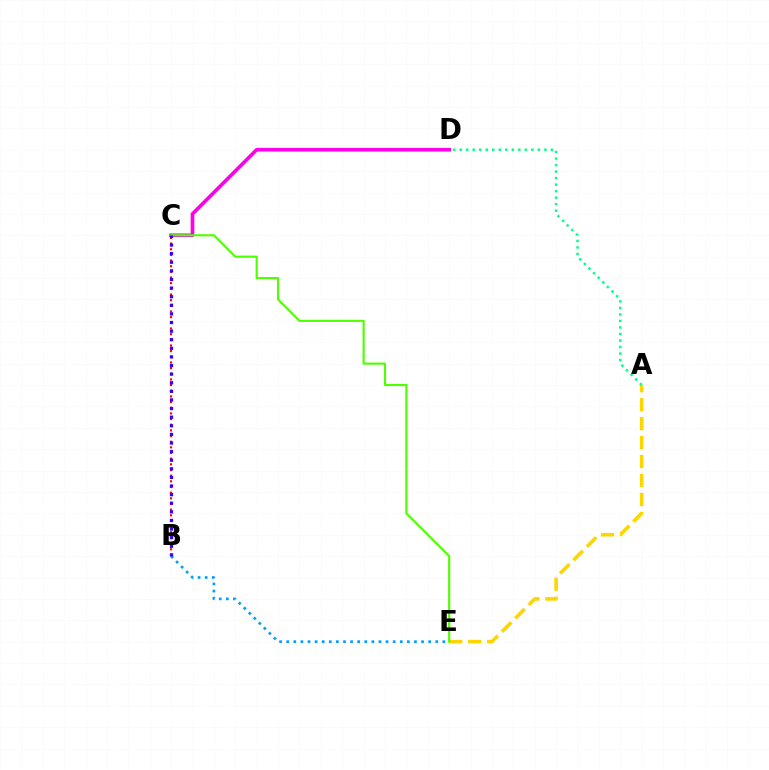{('A', 'E'): [{'color': '#ffd500', 'line_style': 'dashed', 'thickness': 2.58}], ('A', 'D'): [{'color': '#00ff86', 'line_style': 'dotted', 'thickness': 1.77}], ('C', 'D'): [{'color': '#ff00ed', 'line_style': 'solid', 'thickness': 2.64}], ('B', 'E'): [{'color': '#009eff', 'line_style': 'dotted', 'thickness': 1.93}], ('B', 'C'): [{'color': '#ff0000', 'line_style': 'dotted', 'thickness': 1.54}, {'color': '#3700ff', 'line_style': 'dotted', 'thickness': 2.34}], ('C', 'E'): [{'color': '#4fff00', 'line_style': 'solid', 'thickness': 1.54}]}